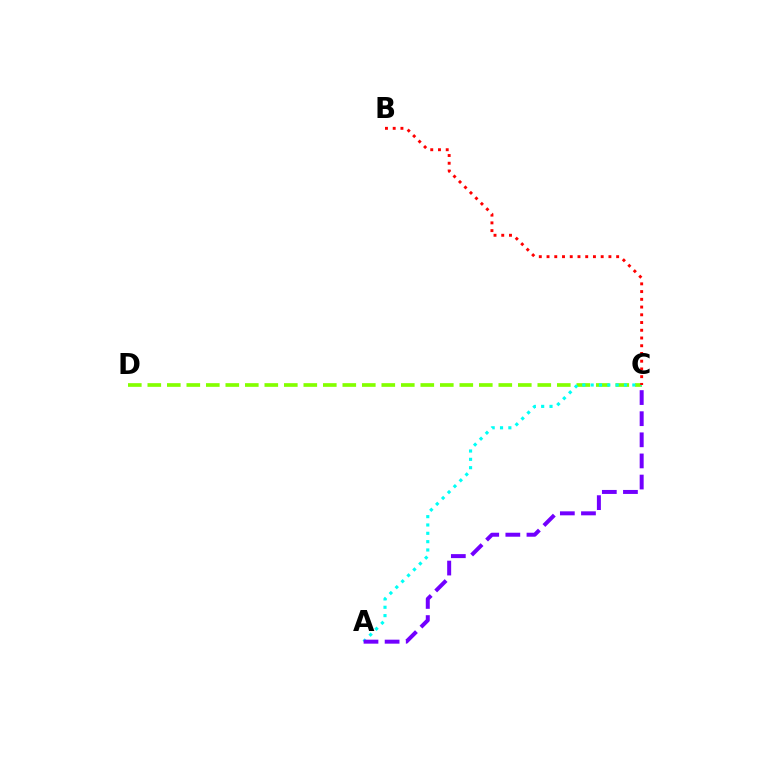{('C', 'D'): [{'color': '#84ff00', 'line_style': 'dashed', 'thickness': 2.65}], ('A', 'C'): [{'color': '#00fff6', 'line_style': 'dotted', 'thickness': 2.26}, {'color': '#7200ff', 'line_style': 'dashed', 'thickness': 2.87}], ('B', 'C'): [{'color': '#ff0000', 'line_style': 'dotted', 'thickness': 2.1}]}